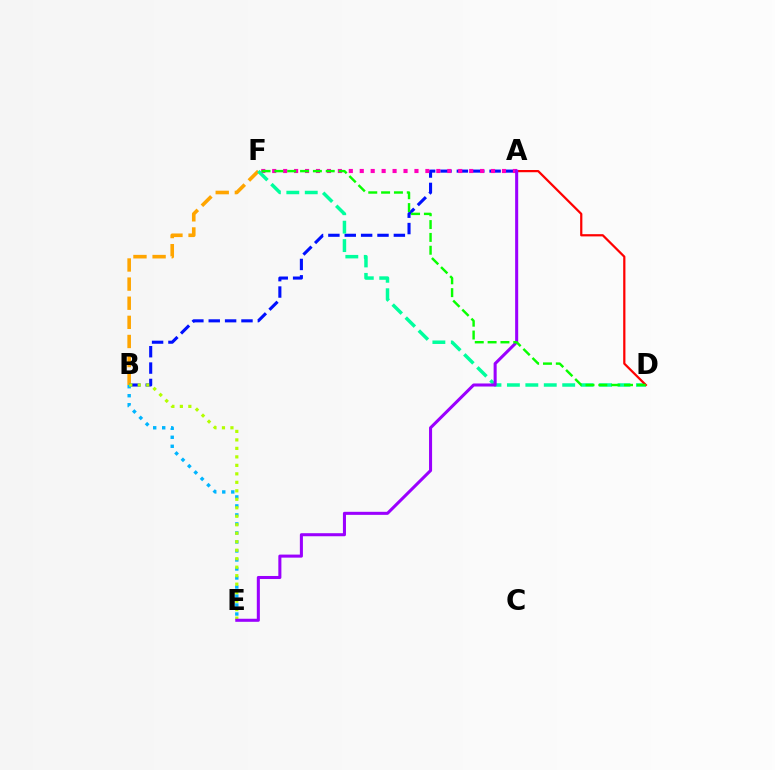{('B', 'F'): [{'color': '#ffa500', 'line_style': 'dashed', 'thickness': 2.6}], ('A', 'B'): [{'color': '#0010ff', 'line_style': 'dashed', 'thickness': 2.22}], ('B', 'E'): [{'color': '#00b5ff', 'line_style': 'dotted', 'thickness': 2.45}, {'color': '#b3ff00', 'line_style': 'dotted', 'thickness': 2.31}], ('A', 'F'): [{'color': '#ff00bd', 'line_style': 'dotted', 'thickness': 2.97}], ('D', 'F'): [{'color': '#00ff9d', 'line_style': 'dashed', 'thickness': 2.5}, {'color': '#08ff00', 'line_style': 'dashed', 'thickness': 1.74}], ('A', 'D'): [{'color': '#ff0000', 'line_style': 'solid', 'thickness': 1.6}], ('A', 'E'): [{'color': '#9b00ff', 'line_style': 'solid', 'thickness': 2.2}]}